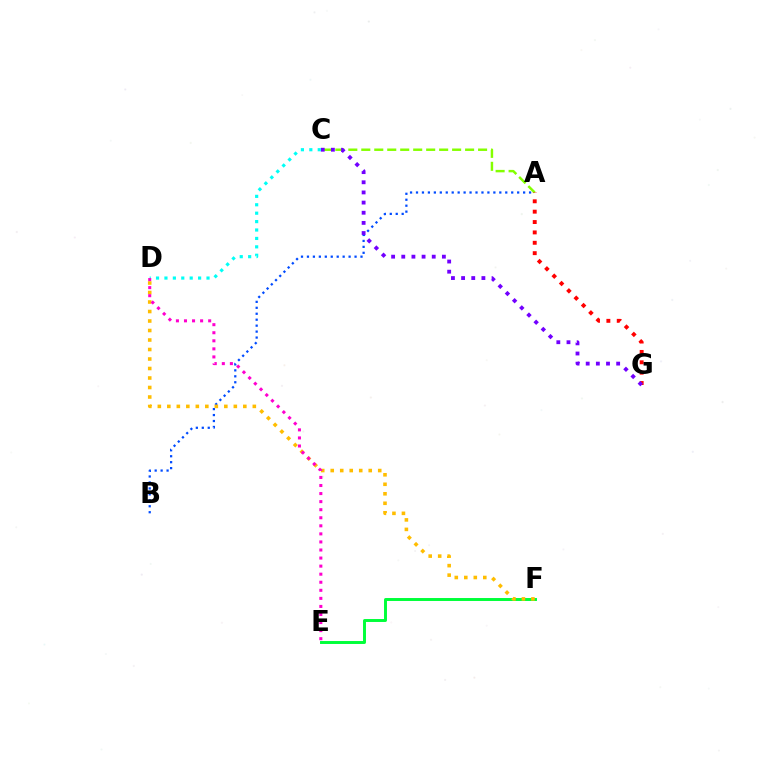{('A', 'B'): [{'color': '#004bff', 'line_style': 'dotted', 'thickness': 1.62}], ('A', 'C'): [{'color': '#84ff00', 'line_style': 'dashed', 'thickness': 1.76}], ('E', 'F'): [{'color': '#00ff39', 'line_style': 'solid', 'thickness': 2.12}], ('A', 'G'): [{'color': '#ff0000', 'line_style': 'dotted', 'thickness': 2.82}], ('C', 'G'): [{'color': '#7200ff', 'line_style': 'dotted', 'thickness': 2.76}], ('D', 'F'): [{'color': '#ffbd00', 'line_style': 'dotted', 'thickness': 2.58}], ('C', 'D'): [{'color': '#00fff6', 'line_style': 'dotted', 'thickness': 2.29}], ('D', 'E'): [{'color': '#ff00cf', 'line_style': 'dotted', 'thickness': 2.19}]}